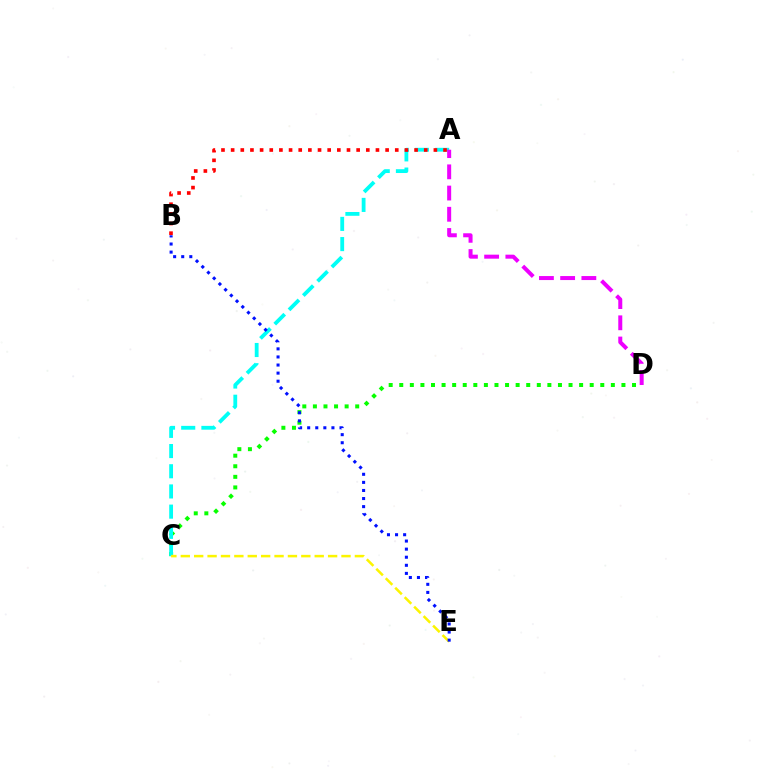{('C', 'D'): [{'color': '#08ff00', 'line_style': 'dotted', 'thickness': 2.87}], ('A', 'C'): [{'color': '#00fff6', 'line_style': 'dashed', 'thickness': 2.74}], ('A', 'B'): [{'color': '#ff0000', 'line_style': 'dotted', 'thickness': 2.62}], ('C', 'E'): [{'color': '#fcf500', 'line_style': 'dashed', 'thickness': 1.82}], ('B', 'E'): [{'color': '#0010ff', 'line_style': 'dotted', 'thickness': 2.2}], ('A', 'D'): [{'color': '#ee00ff', 'line_style': 'dashed', 'thickness': 2.88}]}